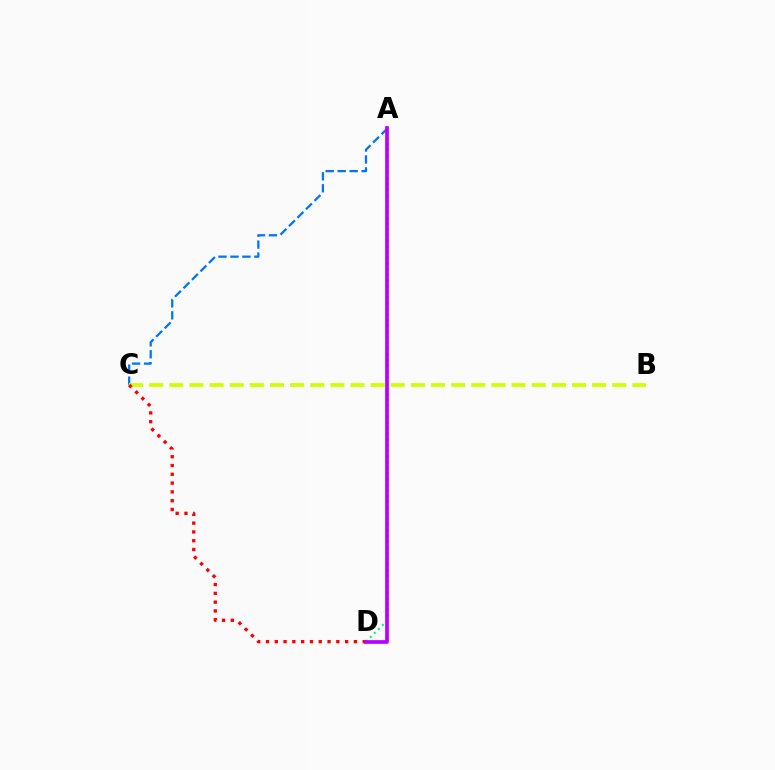{('A', 'D'): [{'color': '#00ff5c', 'line_style': 'dotted', 'thickness': 1.54}, {'color': '#b900ff', 'line_style': 'solid', 'thickness': 2.67}], ('A', 'C'): [{'color': '#0074ff', 'line_style': 'dashed', 'thickness': 1.63}], ('B', 'C'): [{'color': '#d1ff00', 'line_style': 'dashed', 'thickness': 2.74}], ('C', 'D'): [{'color': '#ff0000', 'line_style': 'dotted', 'thickness': 2.39}]}